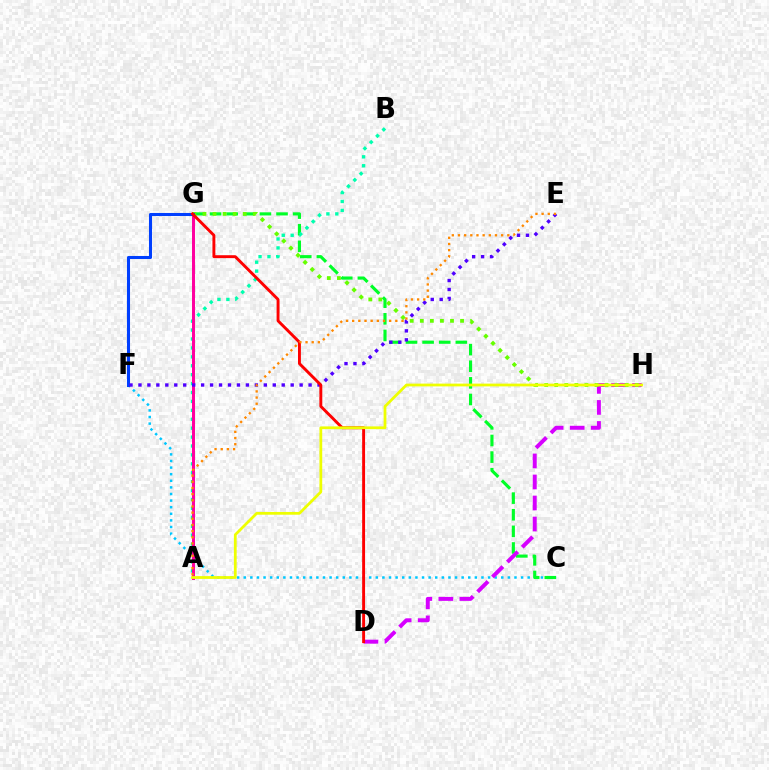{('C', 'F'): [{'color': '#00c7ff', 'line_style': 'dotted', 'thickness': 1.79}], ('C', 'G'): [{'color': '#00ff27', 'line_style': 'dashed', 'thickness': 2.26}], ('D', 'H'): [{'color': '#d600ff', 'line_style': 'dashed', 'thickness': 2.86}], ('A', 'B'): [{'color': '#00ffaf', 'line_style': 'dotted', 'thickness': 2.42}], ('G', 'H'): [{'color': '#66ff00', 'line_style': 'dotted', 'thickness': 2.73}], ('A', 'G'): [{'color': '#ff00a0', 'line_style': 'solid', 'thickness': 2.14}], ('F', 'G'): [{'color': '#003fff', 'line_style': 'solid', 'thickness': 2.2}], ('E', 'F'): [{'color': '#4f00ff', 'line_style': 'dotted', 'thickness': 2.43}], ('D', 'G'): [{'color': '#ff0000', 'line_style': 'solid', 'thickness': 2.09}], ('A', 'E'): [{'color': '#ff8800', 'line_style': 'dotted', 'thickness': 1.68}], ('A', 'H'): [{'color': '#eeff00', 'line_style': 'solid', 'thickness': 1.99}]}